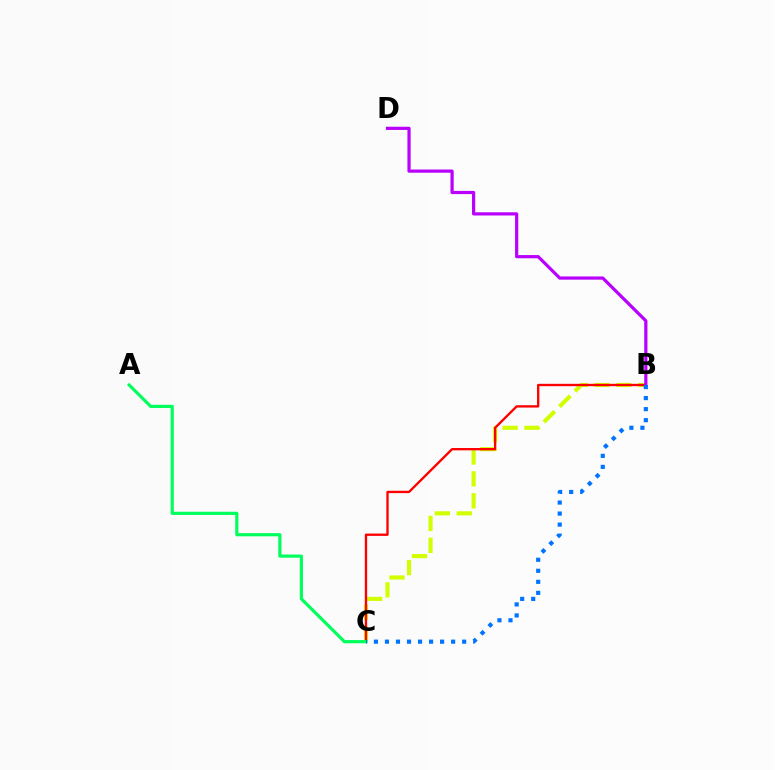{('B', 'C'): [{'color': '#d1ff00', 'line_style': 'dashed', 'thickness': 2.97}, {'color': '#ff0000', 'line_style': 'solid', 'thickness': 1.69}, {'color': '#0074ff', 'line_style': 'dotted', 'thickness': 3.0}], ('A', 'C'): [{'color': '#00ff5c', 'line_style': 'solid', 'thickness': 2.28}], ('B', 'D'): [{'color': '#b900ff', 'line_style': 'solid', 'thickness': 2.31}]}